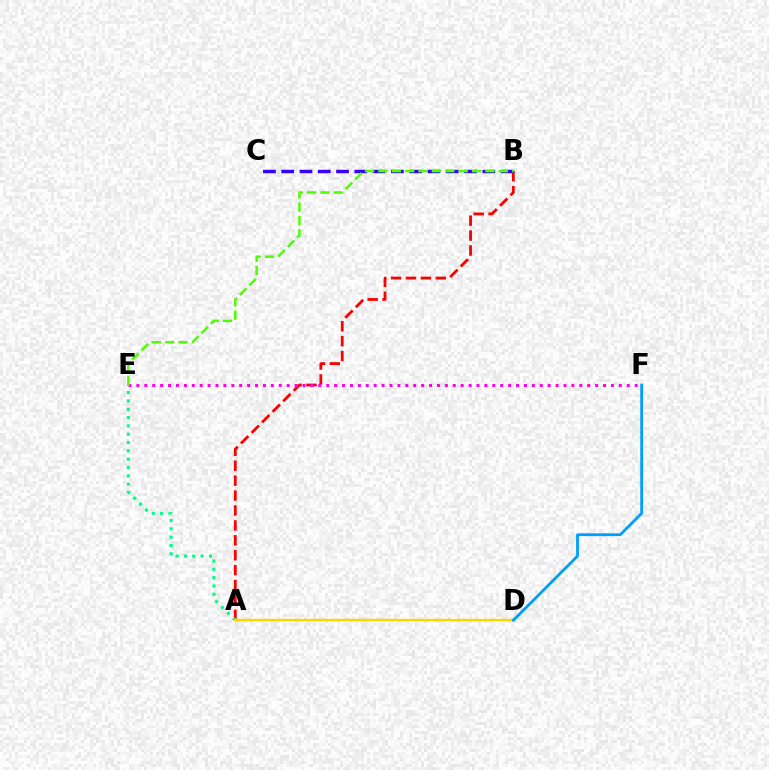{('A', 'B'): [{'color': '#ff0000', 'line_style': 'dashed', 'thickness': 2.03}], ('B', 'C'): [{'color': '#3700ff', 'line_style': 'dashed', 'thickness': 2.48}], ('E', 'F'): [{'color': '#ff00ed', 'line_style': 'dotted', 'thickness': 2.15}], ('A', 'E'): [{'color': '#00ff86', 'line_style': 'dotted', 'thickness': 2.26}], ('B', 'E'): [{'color': '#4fff00', 'line_style': 'dashed', 'thickness': 1.82}], ('A', 'D'): [{'color': '#ffd500', 'line_style': 'solid', 'thickness': 1.72}], ('D', 'F'): [{'color': '#009eff', 'line_style': 'solid', 'thickness': 2.02}]}